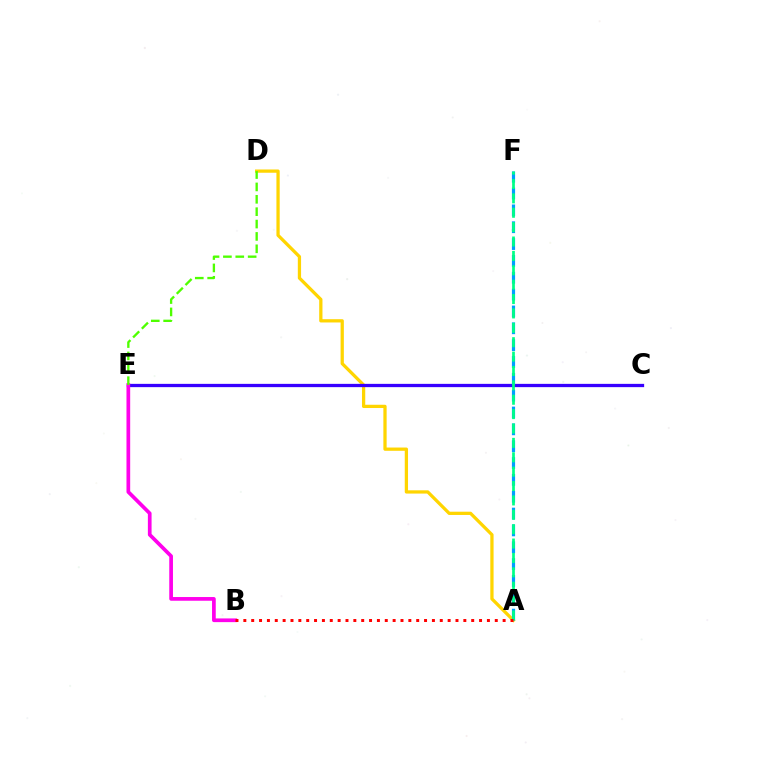{('A', 'D'): [{'color': '#ffd500', 'line_style': 'solid', 'thickness': 2.35}], ('C', 'E'): [{'color': '#3700ff', 'line_style': 'solid', 'thickness': 2.36}], ('A', 'F'): [{'color': '#009eff', 'line_style': 'dashed', 'thickness': 2.29}, {'color': '#00ff86', 'line_style': 'dashed', 'thickness': 1.95}], ('B', 'E'): [{'color': '#ff00ed', 'line_style': 'solid', 'thickness': 2.67}], ('A', 'B'): [{'color': '#ff0000', 'line_style': 'dotted', 'thickness': 2.13}], ('D', 'E'): [{'color': '#4fff00', 'line_style': 'dashed', 'thickness': 1.68}]}